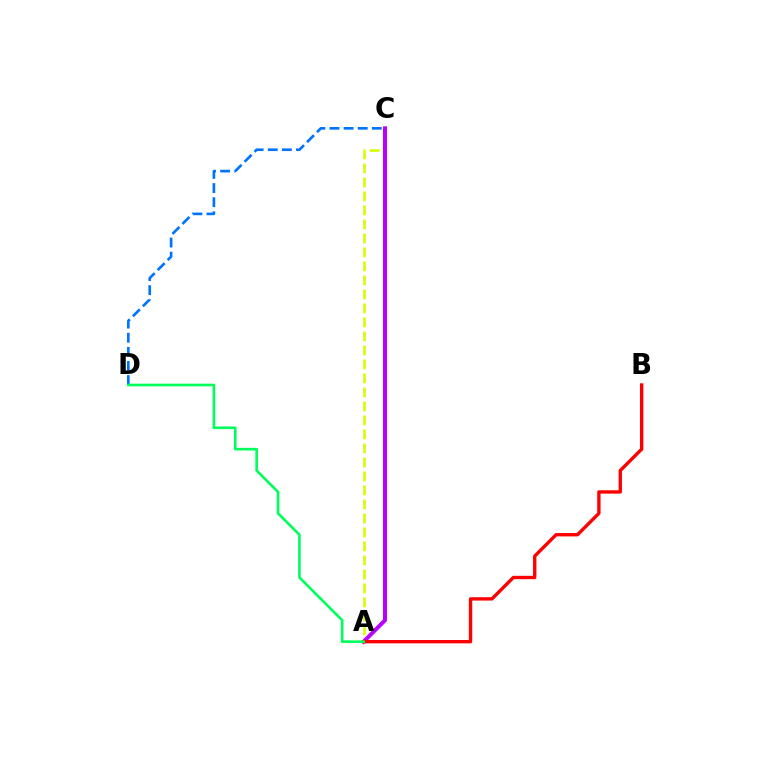{('A', 'C'): [{'color': '#d1ff00', 'line_style': 'dashed', 'thickness': 1.9}, {'color': '#b900ff', 'line_style': 'solid', 'thickness': 2.88}], ('A', 'B'): [{'color': '#ff0000', 'line_style': 'solid', 'thickness': 2.42}], ('C', 'D'): [{'color': '#0074ff', 'line_style': 'dashed', 'thickness': 1.92}], ('A', 'D'): [{'color': '#00ff5c', 'line_style': 'solid', 'thickness': 1.89}]}